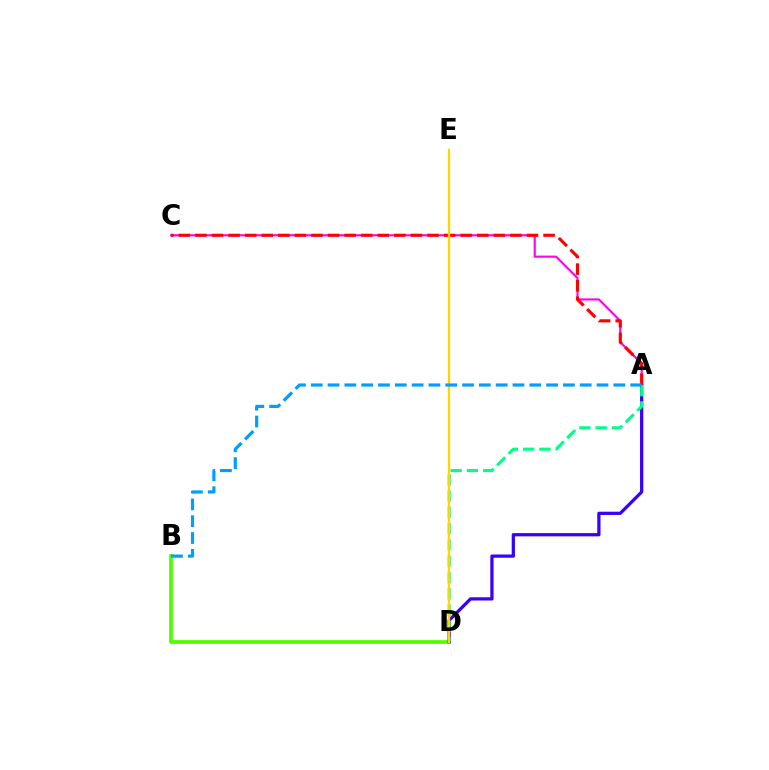{('B', 'D'): [{'color': '#4fff00', 'line_style': 'solid', 'thickness': 2.69}], ('A', 'C'): [{'color': '#ff00ed', 'line_style': 'solid', 'thickness': 1.53}, {'color': '#ff0000', 'line_style': 'dashed', 'thickness': 2.25}], ('A', 'D'): [{'color': '#3700ff', 'line_style': 'solid', 'thickness': 2.33}, {'color': '#00ff86', 'line_style': 'dashed', 'thickness': 2.21}], ('D', 'E'): [{'color': '#ffd500', 'line_style': 'solid', 'thickness': 1.67}], ('A', 'B'): [{'color': '#009eff', 'line_style': 'dashed', 'thickness': 2.28}]}